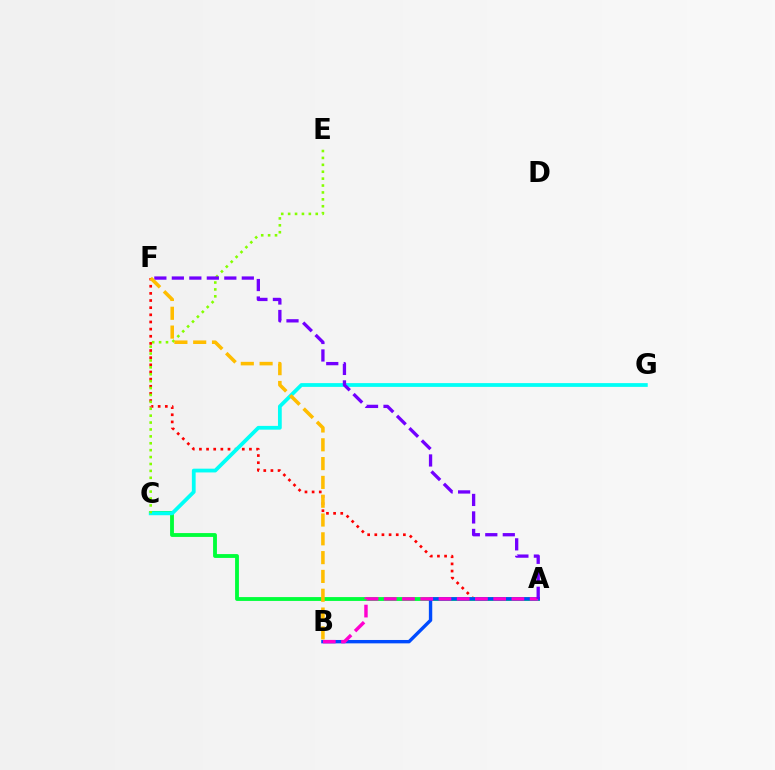{('A', 'F'): [{'color': '#ff0000', 'line_style': 'dotted', 'thickness': 1.94}, {'color': '#7200ff', 'line_style': 'dashed', 'thickness': 2.38}], ('A', 'C'): [{'color': '#00ff39', 'line_style': 'solid', 'thickness': 2.76}], ('A', 'B'): [{'color': '#004bff', 'line_style': 'solid', 'thickness': 2.43}, {'color': '#ff00cf', 'line_style': 'dashed', 'thickness': 2.48}], ('C', 'G'): [{'color': '#00fff6', 'line_style': 'solid', 'thickness': 2.71}], ('C', 'E'): [{'color': '#84ff00', 'line_style': 'dotted', 'thickness': 1.88}], ('B', 'F'): [{'color': '#ffbd00', 'line_style': 'dashed', 'thickness': 2.55}]}